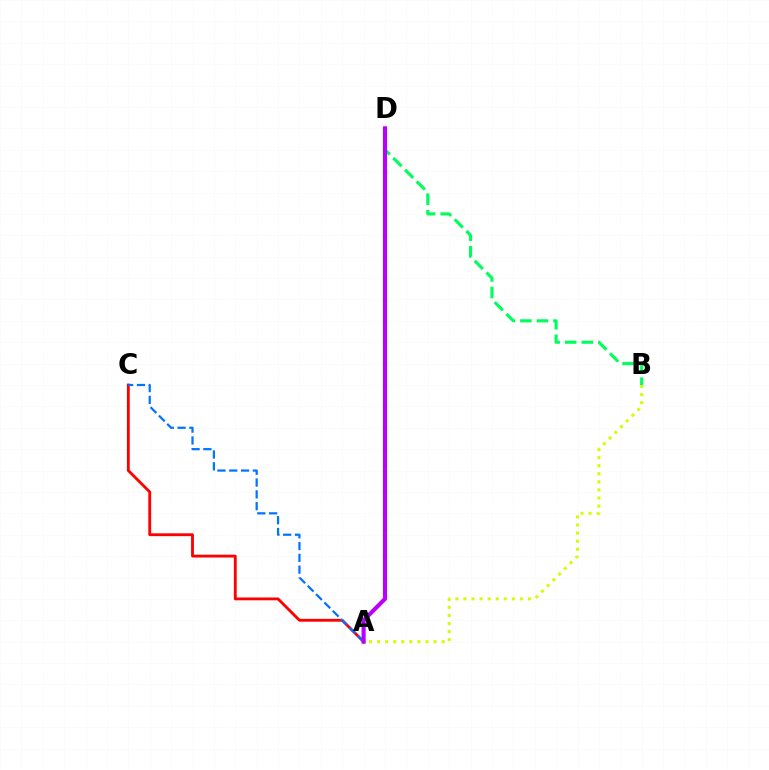{('A', 'C'): [{'color': '#ff0000', 'line_style': 'solid', 'thickness': 2.04}, {'color': '#0074ff', 'line_style': 'dashed', 'thickness': 1.6}], ('B', 'D'): [{'color': '#00ff5c', 'line_style': 'dashed', 'thickness': 2.25}], ('A', 'B'): [{'color': '#d1ff00', 'line_style': 'dotted', 'thickness': 2.19}], ('A', 'D'): [{'color': '#b900ff', 'line_style': 'solid', 'thickness': 2.95}]}